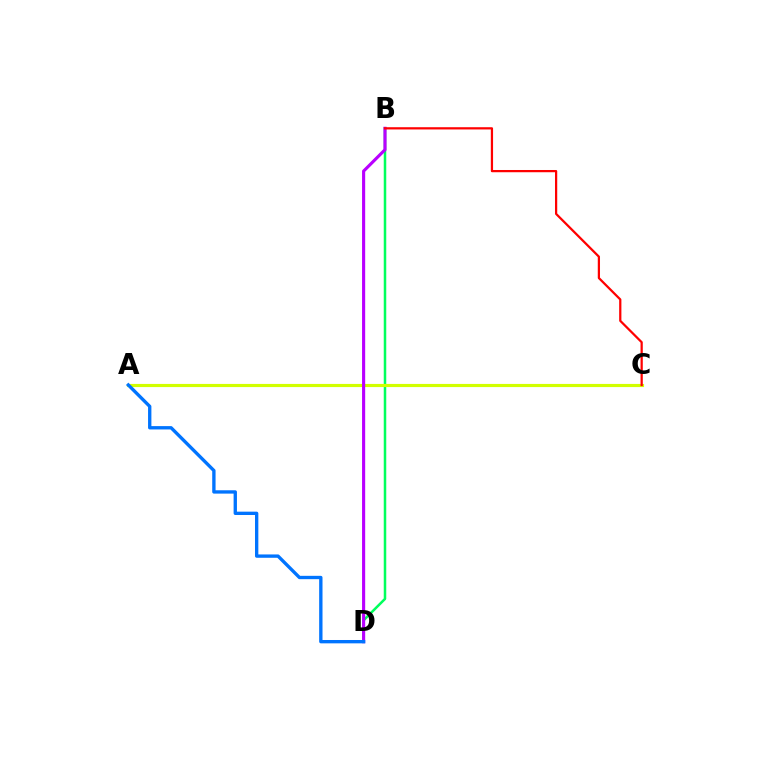{('B', 'D'): [{'color': '#00ff5c', 'line_style': 'solid', 'thickness': 1.81}, {'color': '#b900ff', 'line_style': 'solid', 'thickness': 2.25}], ('A', 'C'): [{'color': '#d1ff00', 'line_style': 'solid', 'thickness': 2.27}], ('A', 'D'): [{'color': '#0074ff', 'line_style': 'solid', 'thickness': 2.41}], ('B', 'C'): [{'color': '#ff0000', 'line_style': 'solid', 'thickness': 1.61}]}